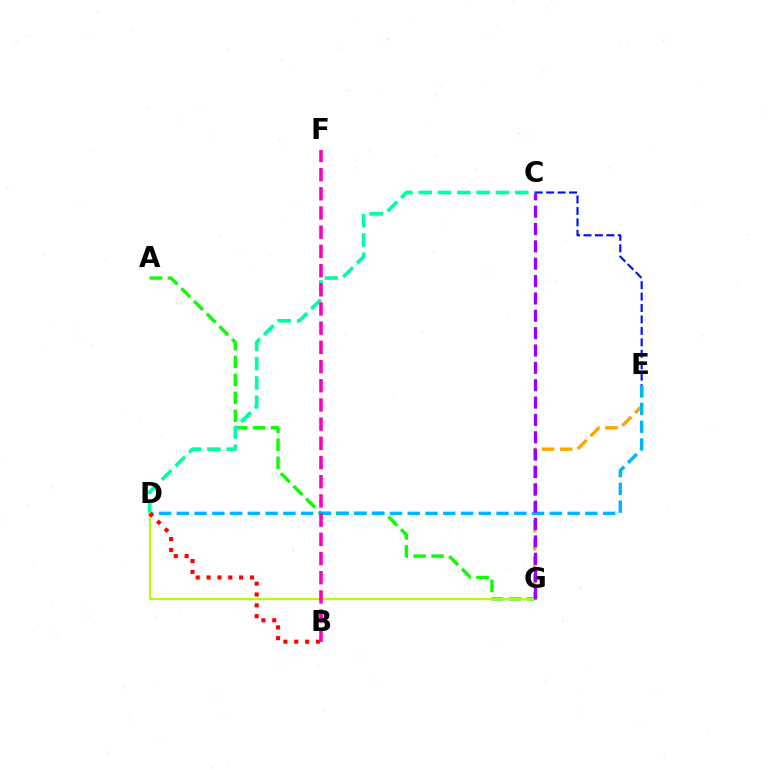{('A', 'G'): [{'color': '#08ff00', 'line_style': 'dashed', 'thickness': 2.44}], ('C', 'D'): [{'color': '#00ff9d', 'line_style': 'dashed', 'thickness': 2.62}], ('E', 'G'): [{'color': '#ffa500', 'line_style': 'dashed', 'thickness': 2.45}], ('D', 'E'): [{'color': '#00b5ff', 'line_style': 'dashed', 'thickness': 2.41}], ('D', 'G'): [{'color': '#b3ff00', 'line_style': 'solid', 'thickness': 1.57}], ('C', 'G'): [{'color': '#9b00ff', 'line_style': 'dashed', 'thickness': 2.36}], ('B', 'D'): [{'color': '#ff0000', 'line_style': 'dotted', 'thickness': 2.95}], ('B', 'F'): [{'color': '#ff00bd', 'line_style': 'dashed', 'thickness': 2.61}], ('C', 'E'): [{'color': '#0010ff', 'line_style': 'dashed', 'thickness': 1.55}]}